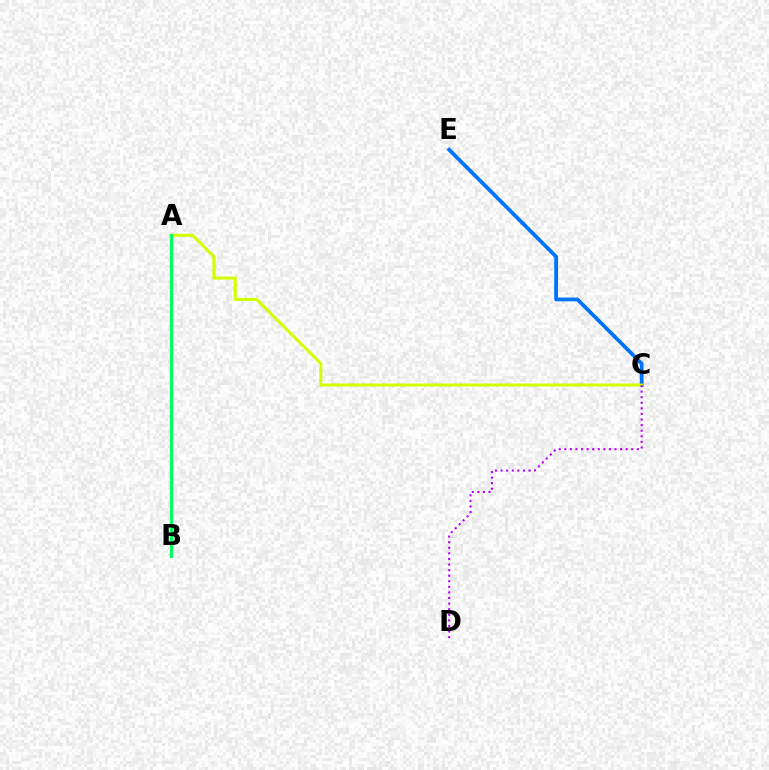{('A', 'B'): [{'color': '#ff0000', 'line_style': 'dotted', 'thickness': 1.99}, {'color': '#00ff5c', 'line_style': 'solid', 'thickness': 2.2}], ('C', 'E'): [{'color': '#0074ff', 'line_style': 'solid', 'thickness': 2.72}], ('A', 'C'): [{'color': '#d1ff00', 'line_style': 'solid', 'thickness': 2.16}], ('C', 'D'): [{'color': '#b900ff', 'line_style': 'dotted', 'thickness': 1.52}]}